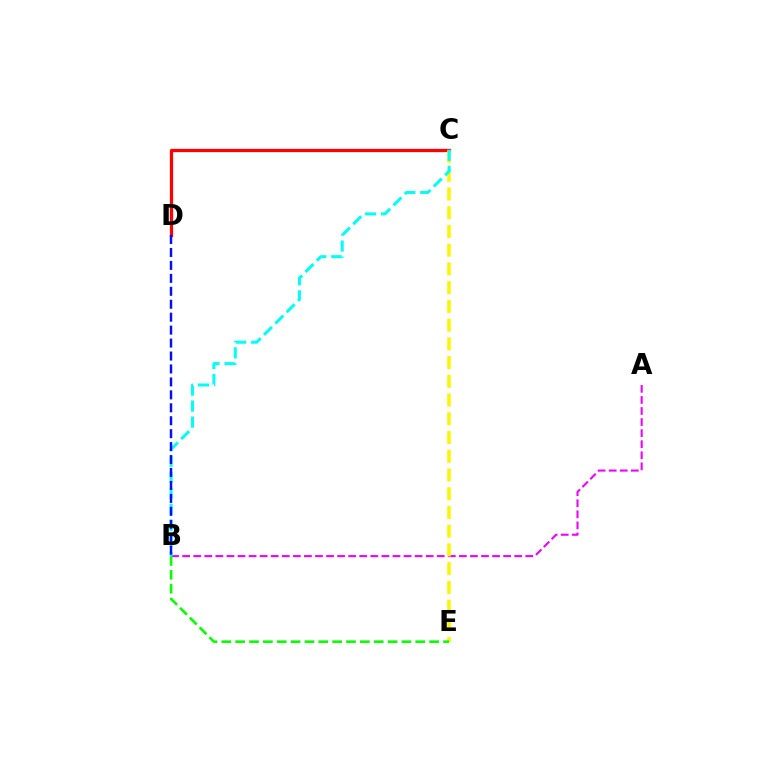{('A', 'B'): [{'color': '#ee00ff', 'line_style': 'dashed', 'thickness': 1.5}], ('C', 'D'): [{'color': '#ff0000', 'line_style': 'solid', 'thickness': 2.35}], ('C', 'E'): [{'color': '#fcf500', 'line_style': 'dashed', 'thickness': 2.54}], ('B', 'C'): [{'color': '#00fff6', 'line_style': 'dashed', 'thickness': 2.18}], ('B', 'E'): [{'color': '#08ff00', 'line_style': 'dashed', 'thickness': 1.88}], ('B', 'D'): [{'color': '#0010ff', 'line_style': 'dashed', 'thickness': 1.76}]}